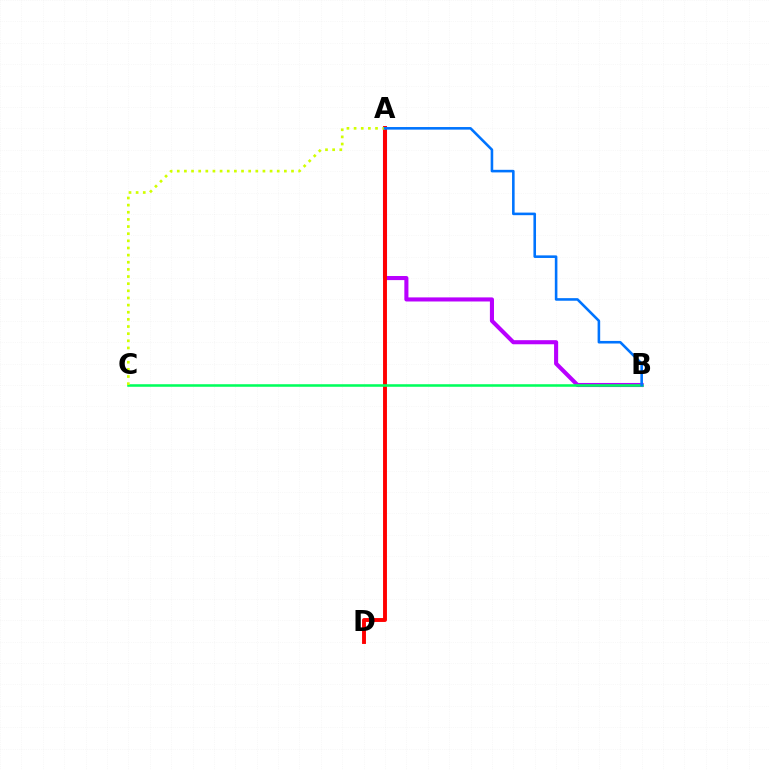{('A', 'B'): [{'color': '#b900ff', 'line_style': 'solid', 'thickness': 2.94}, {'color': '#0074ff', 'line_style': 'solid', 'thickness': 1.86}], ('A', 'D'): [{'color': '#ff0000', 'line_style': 'solid', 'thickness': 2.81}], ('B', 'C'): [{'color': '#00ff5c', 'line_style': 'solid', 'thickness': 1.84}], ('A', 'C'): [{'color': '#d1ff00', 'line_style': 'dotted', 'thickness': 1.94}]}